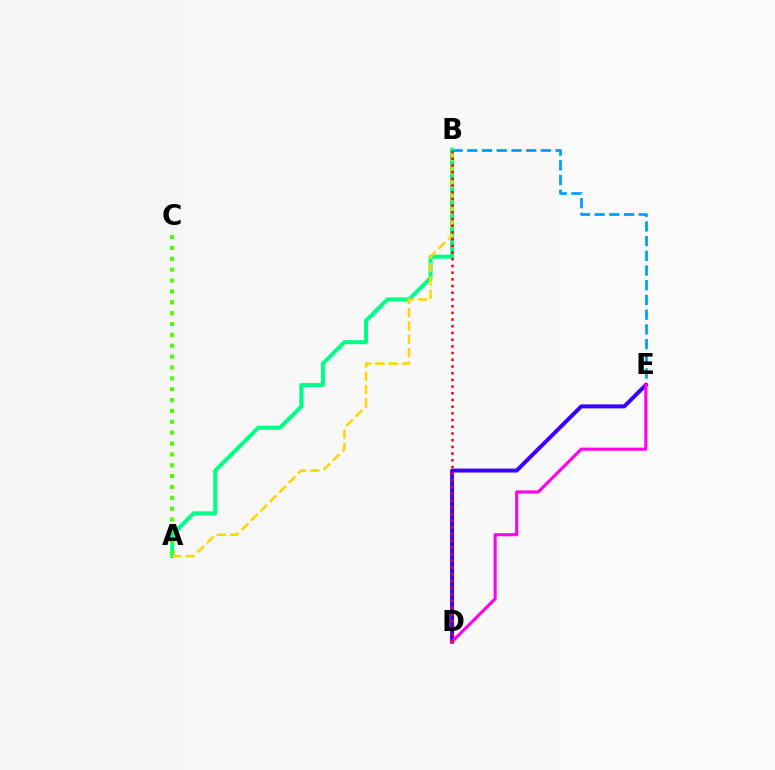{('B', 'E'): [{'color': '#009eff', 'line_style': 'dashed', 'thickness': 2.0}], ('A', 'B'): [{'color': '#00ff86', 'line_style': 'solid', 'thickness': 2.91}, {'color': '#ffd500', 'line_style': 'dashed', 'thickness': 1.81}], ('D', 'E'): [{'color': '#3700ff', 'line_style': 'solid', 'thickness': 2.86}, {'color': '#ff00ed', 'line_style': 'solid', 'thickness': 2.23}], ('A', 'C'): [{'color': '#4fff00', 'line_style': 'dotted', 'thickness': 2.95}], ('B', 'D'): [{'color': '#ff0000', 'line_style': 'dotted', 'thickness': 1.82}]}